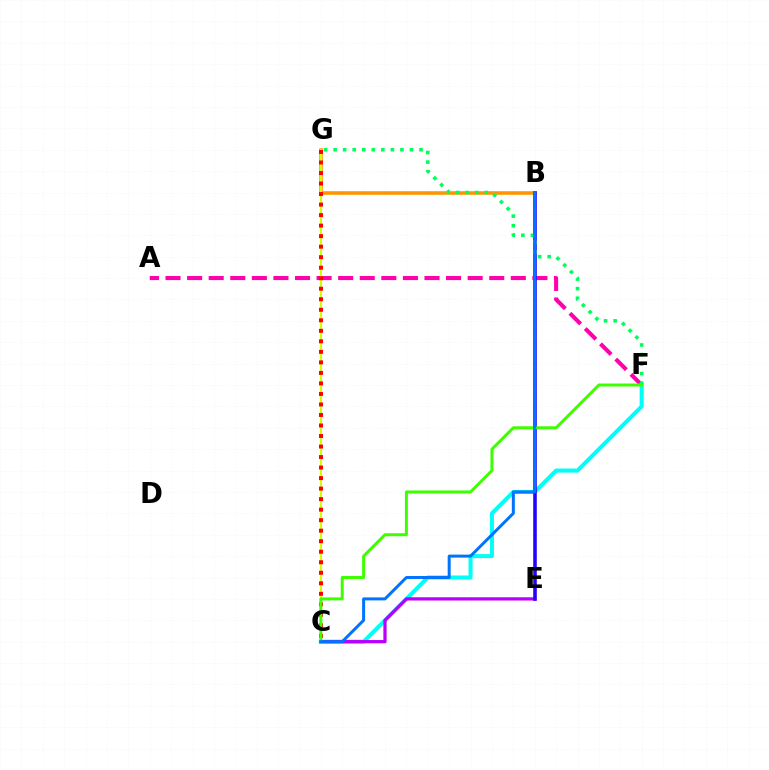{('A', 'F'): [{'color': '#ff00ac', 'line_style': 'dashed', 'thickness': 2.93}], ('C', 'F'): [{'color': '#00fff6', 'line_style': 'solid', 'thickness': 2.91}, {'color': '#3dff00', 'line_style': 'solid', 'thickness': 2.15}], ('B', 'G'): [{'color': '#ff9400', 'line_style': 'solid', 'thickness': 2.55}], ('C', 'G'): [{'color': '#d1ff00', 'line_style': 'solid', 'thickness': 1.53}, {'color': '#ff0000', 'line_style': 'dotted', 'thickness': 2.86}], ('C', 'E'): [{'color': '#b900ff', 'line_style': 'solid', 'thickness': 2.34}], ('B', 'E'): [{'color': '#2500ff', 'line_style': 'solid', 'thickness': 2.57}], ('F', 'G'): [{'color': '#00ff5c', 'line_style': 'dotted', 'thickness': 2.59}], ('B', 'C'): [{'color': '#0074ff', 'line_style': 'solid', 'thickness': 2.15}]}